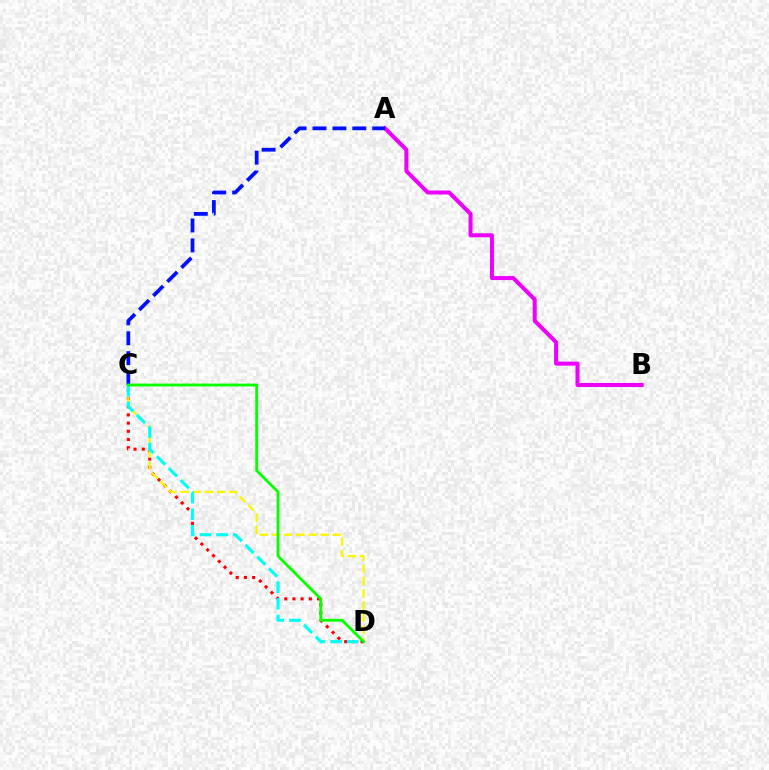{('C', 'D'): [{'color': '#ff0000', 'line_style': 'dotted', 'thickness': 2.23}, {'color': '#fcf500', 'line_style': 'dashed', 'thickness': 1.65}, {'color': '#00fff6', 'line_style': 'dashed', 'thickness': 2.26}, {'color': '#08ff00', 'line_style': 'solid', 'thickness': 2.04}], ('A', 'B'): [{'color': '#ee00ff', 'line_style': 'solid', 'thickness': 2.9}], ('A', 'C'): [{'color': '#0010ff', 'line_style': 'dashed', 'thickness': 2.7}]}